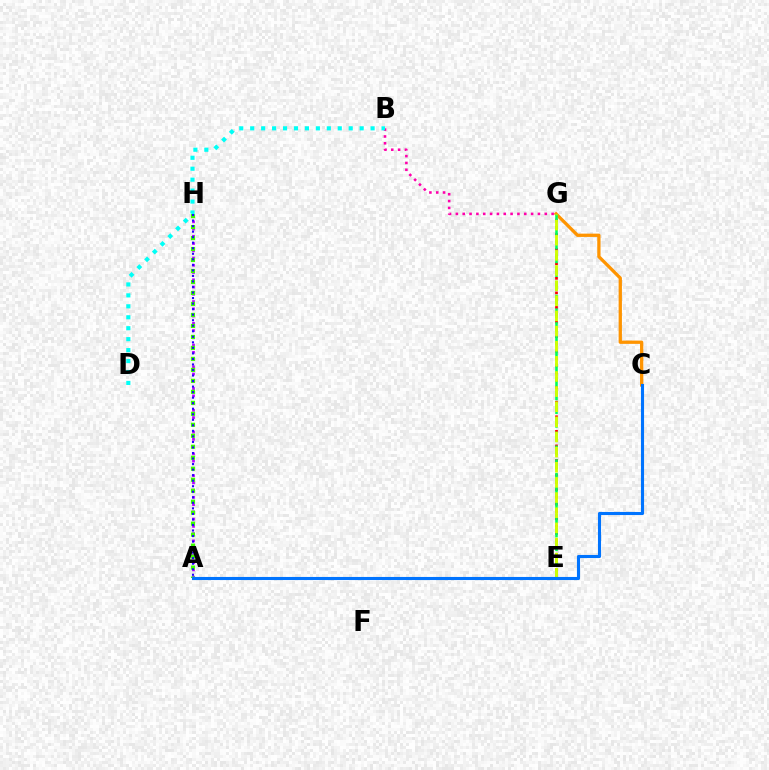{('B', 'G'): [{'color': '#ff00ac', 'line_style': 'dotted', 'thickness': 1.86}], ('E', 'G'): [{'color': '#ff0000', 'line_style': 'dotted', 'thickness': 1.98}, {'color': '#00ff5c', 'line_style': 'dashed', 'thickness': 1.86}, {'color': '#d1ff00', 'line_style': 'dashed', 'thickness': 2.06}], ('A', 'H'): [{'color': '#b900ff', 'line_style': 'dotted', 'thickness': 1.97}, {'color': '#3dff00', 'line_style': 'dotted', 'thickness': 2.98}, {'color': '#2500ff', 'line_style': 'dotted', 'thickness': 1.5}], ('C', 'G'): [{'color': '#ff9400', 'line_style': 'solid', 'thickness': 2.37}], ('B', 'D'): [{'color': '#00fff6', 'line_style': 'dotted', 'thickness': 2.97}], ('A', 'C'): [{'color': '#0074ff', 'line_style': 'solid', 'thickness': 2.23}]}